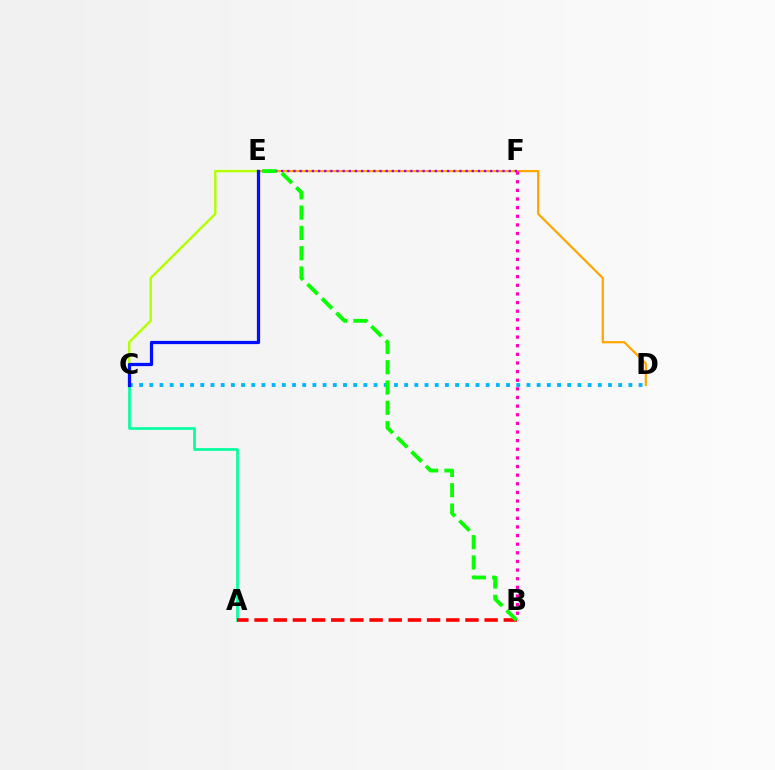{('A', 'C'): [{'color': '#00ff9d', 'line_style': 'solid', 'thickness': 1.92}], ('D', 'E'): [{'color': '#ffa500', 'line_style': 'solid', 'thickness': 1.58}], ('E', 'F'): [{'color': '#9b00ff', 'line_style': 'dotted', 'thickness': 1.67}], ('A', 'B'): [{'color': '#ff0000', 'line_style': 'dashed', 'thickness': 2.6}], ('C', 'D'): [{'color': '#00b5ff', 'line_style': 'dotted', 'thickness': 2.77}], ('B', 'E'): [{'color': '#08ff00', 'line_style': 'dashed', 'thickness': 2.76}], ('B', 'F'): [{'color': '#ff00bd', 'line_style': 'dotted', 'thickness': 2.34}], ('C', 'E'): [{'color': '#b3ff00', 'line_style': 'solid', 'thickness': 1.75}, {'color': '#0010ff', 'line_style': 'solid', 'thickness': 2.33}]}